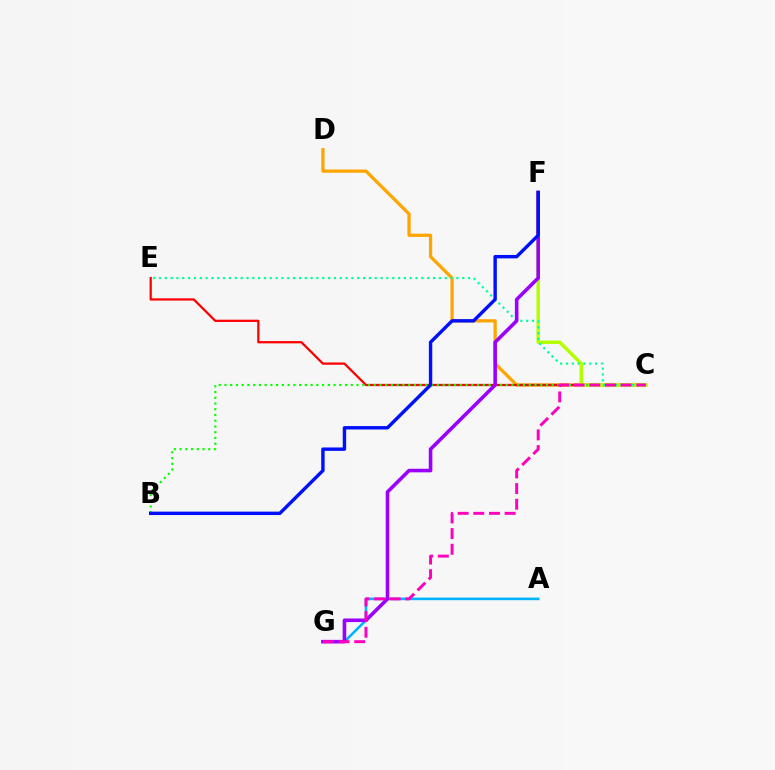{('C', 'D'): [{'color': '#ffa500', 'line_style': 'solid', 'thickness': 2.34}], ('A', 'G'): [{'color': '#00b5ff', 'line_style': 'solid', 'thickness': 1.87}], ('C', 'E'): [{'color': '#ff0000', 'line_style': 'solid', 'thickness': 1.63}, {'color': '#00ff9d', 'line_style': 'dotted', 'thickness': 1.58}], ('C', 'F'): [{'color': '#b3ff00', 'line_style': 'solid', 'thickness': 2.49}], ('B', 'C'): [{'color': '#08ff00', 'line_style': 'dotted', 'thickness': 1.56}], ('F', 'G'): [{'color': '#9b00ff', 'line_style': 'solid', 'thickness': 2.58}], ('C', 'G'): [{'color': '#ff00bd', 'line_style': 'dashed', 'thickness': 2.13}], ('B', 'F'): [{'color': '#0010ff', 'line_style': 'solid', 'thickness': 2.45}]}